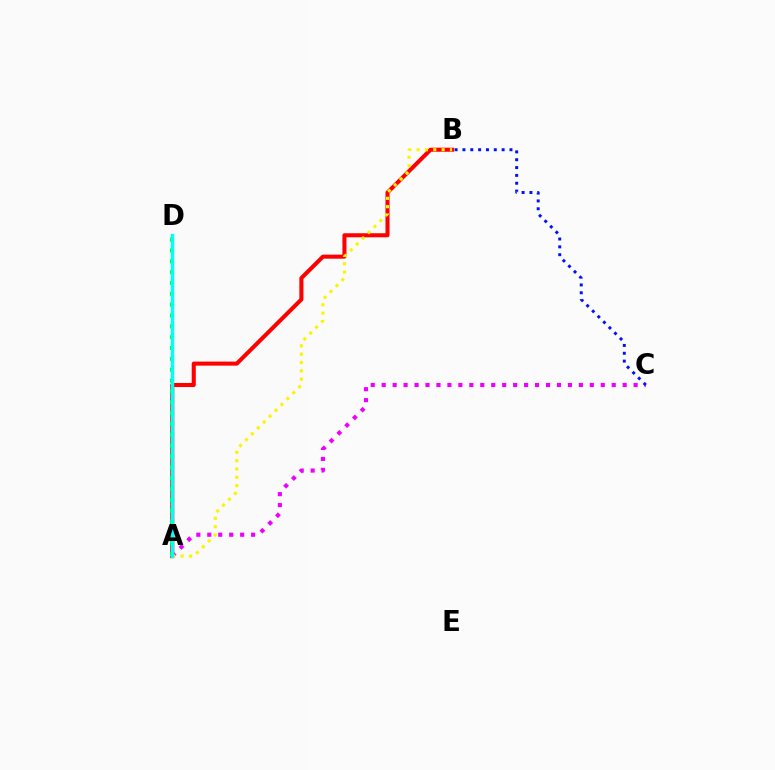{('A', 'B'): [{'color': '#ff0000', 'line_style': 'solid', 'thickness': 2.92}, {'color': '#fcf500', 'line_style': 'dotted', 'thickness': 2.26}], ('A', 'C'): [{'color': '#ee00ff', 'line_style': 'dotted', 'thickness': 2.98}], ('A', 'D'): [{'color': '#08ff00', 'line_style': 'dotted', 'thickness': 2.94}, {'color': '#00fff6', 'line_style': 'solid', 'thickness': 2.44}], ('B', 'C'): [{'color': '#0010ff', 'line_style': 'dotted', 'thickness': 2.13}]}